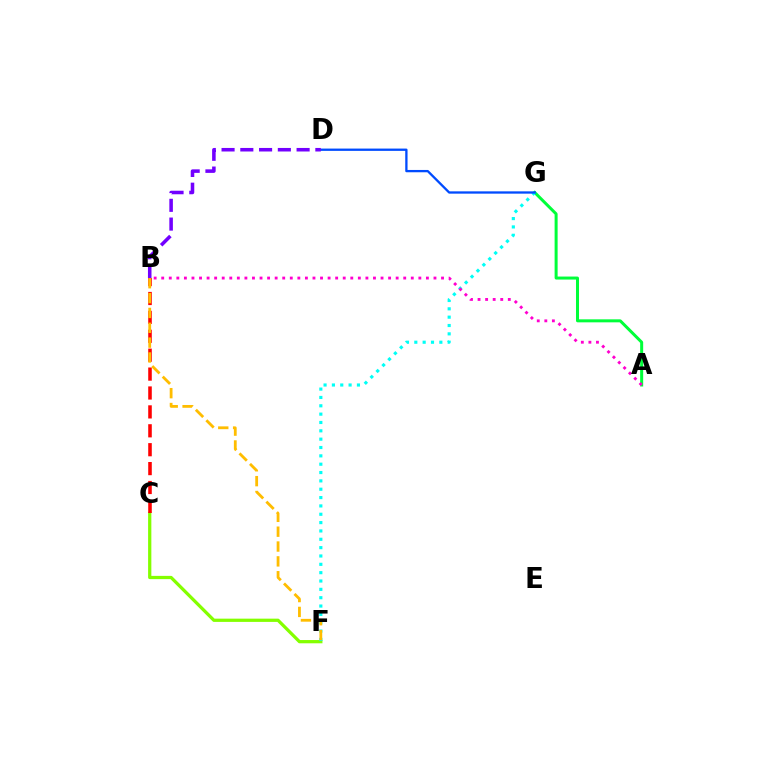{('C', 'F'): [{'color': '#84ff00', 'line_style': 'solid', 'thickness': 2.34}], ('A', 'G'): [{'color': '#00ff39', 'line_style': 'solid', 'thickness': 2.16}], ('B', 'C'): [{'color': '#ff0000', 'line_style': 'dashed', 'thickness': 2.57}], ('F', 'G'): [{'color': '#00fff6', 'line_style': 'dotted', 'thickness': 2.27}], ('D', 'G'): [{'color': '#004bff', 'line_style': 'solid', 'thickness': 1.66}], ('B', 'F'): [{'color': '#ffbd00', 'line_style': 'dashed', 'thickness': 2.02}], ('B', 'D'): [{'color': '#7200ff', 'line_style': 'dashed', 'thickness': 2.55}], ('A', 'B'): [{'color': '#ff00cf', 'line_style': 'dotted', 'thickness': 2.05}]}